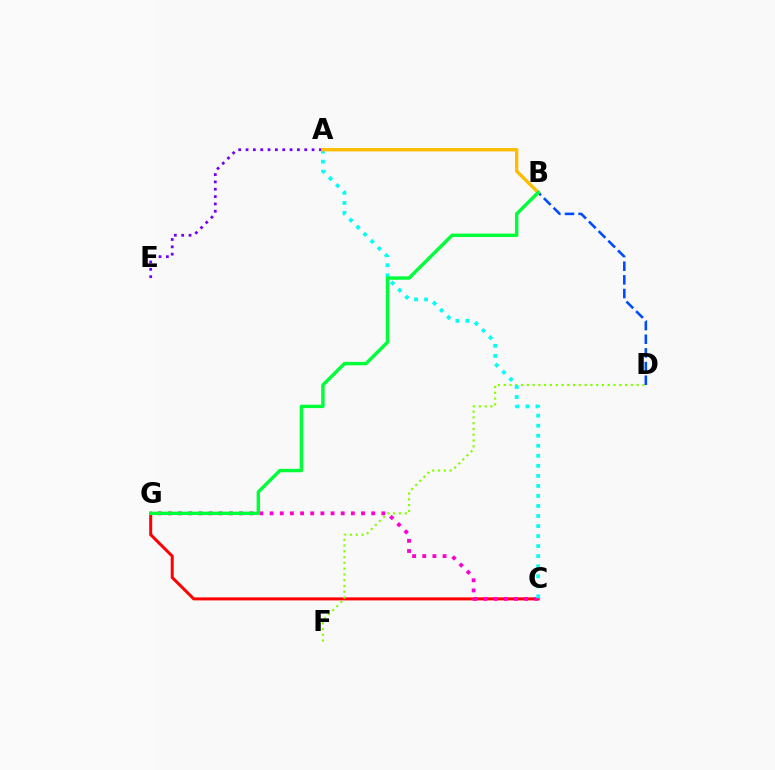{('C', 'G'): [{'color': '#ff0000', 'line_style': 'solid', 'thickness': 2.17}, {'color': '#ff00cf', 'line_style': 'dotted', 'thickness': 2.76}], ('D', 'F'): [{'color': '#84ff00', 'line_style': 'dotted', 'thickness': 1.57}], ('A', 'E'): [{'color': '#7200ff', 'line_style': 'dotted', 'thickness': 1.99}], ('A', 'C'): [{'color': '#00fff6', 'line_style': 'dotted', 'thickness': 2.73}], ('B', 'D'): [{'color': '#004bff', 'line_style': 'dashed', 'thickness': 1.86}], ('A', 'B'): [{'color': '#ffbd00', 'line_style': 'solid', 'thickness': 2.42}], ('B', 'G'): [{'color': '#00ff39', 'line_style': 'solid', 'thickness': 2.46}]}